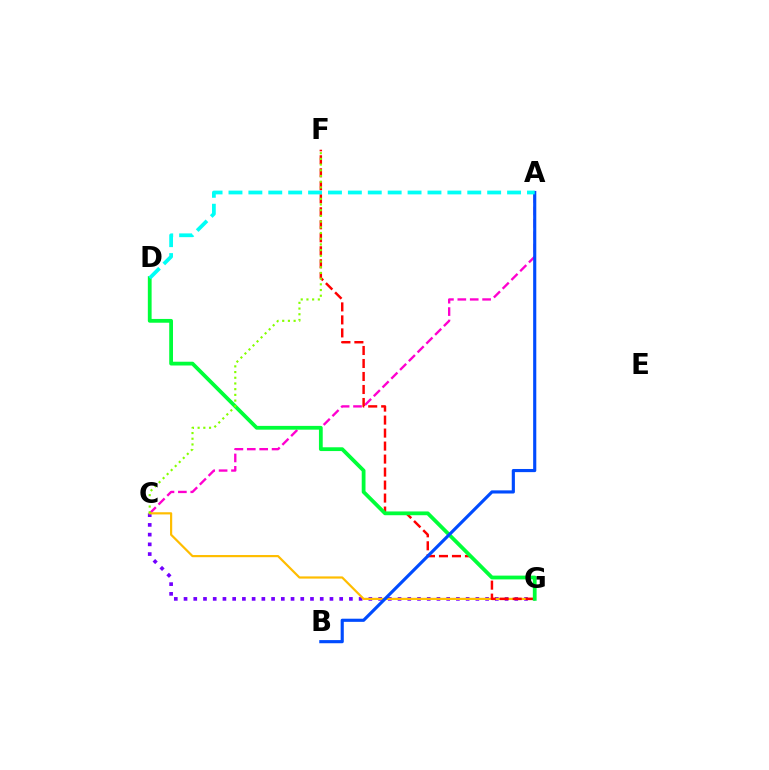{('A', 'C'): [{'color': '#ff00cf', 'line_style': 'dashed', 'thickness': 1.68}], ('C', 'G'): [{'color': '#7200ff', 'line_style': 'dotted', 'thickness': 2.64}, {'color': '#ffbd00', 'line_style': 'solid', 'thickness': 1.58}], ('F', 'G'): [{'color': '#ff0000', 'line_style': 'dashed', 'thickness': 1.77}], ('D', 'G'): [{'color': '#00ff39', 'line_style': 'solid', 'thickness': 2.72}], ('C', 'F'): [{'color': '#84ff00', 'line_style': 'dotted', 'thickness': 1.55}], ('A', 'B'): [{'color': '#004bff', 'line_style': 'solid', 'thickness': 2.26}], ('A', 'D'): [{'color': '#00fff6', 'line_style': 'dashed', 'thickness': 2.7}]}